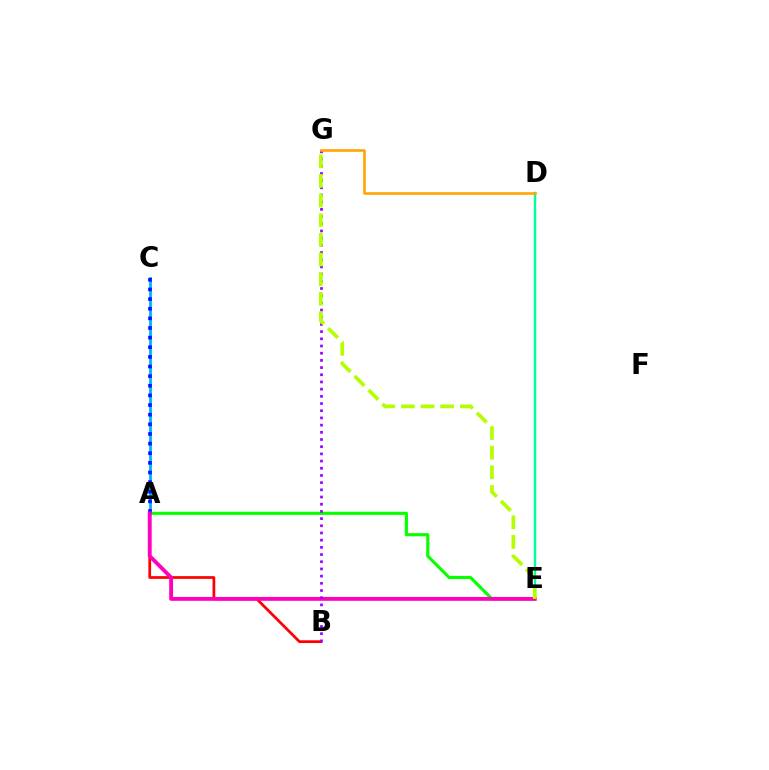{('A', 'B'): [{'color': '#ff0000', 'line_style': 'solid', 'thickness': 1.98}], ('D', 'E'): [{'color': '#00ff9d', 'line_style': 'solid', 'thickness': 1.76}], ('A', 'E'): [{'color': '#08ff00', 'line_style': 'solid', 'thickness': 2.26}, {'color': '#ff00bd', 'line_style': 'solid', 'thickness': 2.77}], ('A', 'C'): [{'color': '#00b5ff', 'line_style': 'solid', 'thickness': 2.05}, {'color': '#0010ff', 'line_style': 'dotted', 'thickness': 2.62}], ('B', 'G'): [{'color': '#9b00ff', 'line_style': 'dotted', 'thickness': 1.95}], ('E', 'G'): [{'color': '#b3ff00', 'line_style': 'dashed', 'thickness': 2.67}], ('D', 'G'): [{'color': '#ffa500', 'line_style': 'solid', 'thickness': 1.87}]}